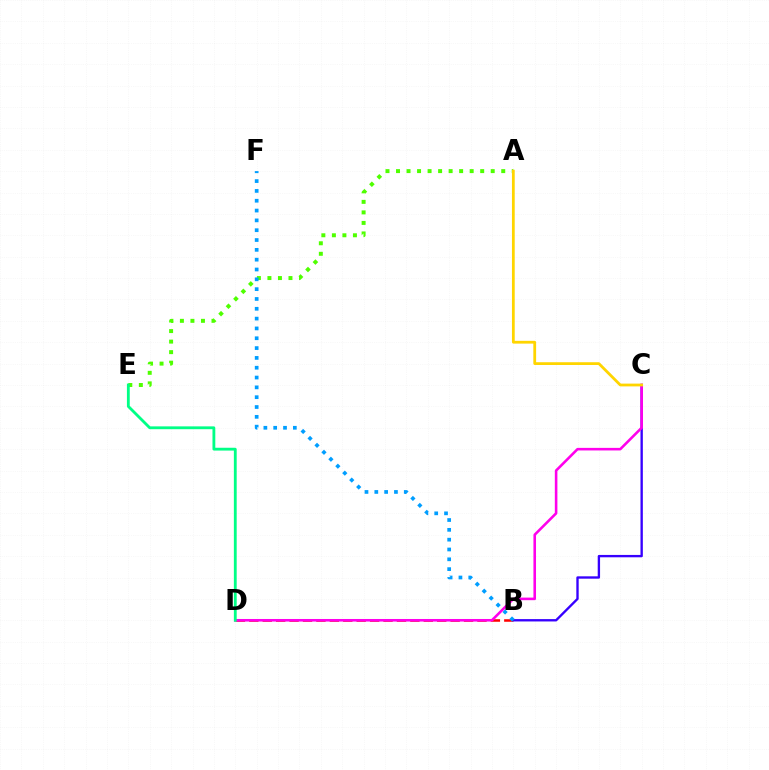{('B', 'D'): [{'color': '#ff0000', 'line_style': 'dashed', 'thickness': 1.82}], ('A', 'E'): [{'color': '#4fff00', 'line_style': 'dotted', 'thickness': 2.86}], ('B', 'C'): [{'color': '#3700ff', 'line_style': 'solid', 'thickness': 1.7}], ('C', 'D'): [{'color': '#ff00ed', 'line_style': 'solid', 'thickness': 1.86}], ('A', 'C'): [{'color': '#ffd500', 'line_style': 'solid', 'thickness': 2.0}], ('D', 'E'): [{'color': '#00ff86', 'line_style': 'solid', 'thickness': 2.03}], ('B', 'F'): [{'color': '#009eff', 'line_style': 'dotted', 'thickness': 2.67}]}